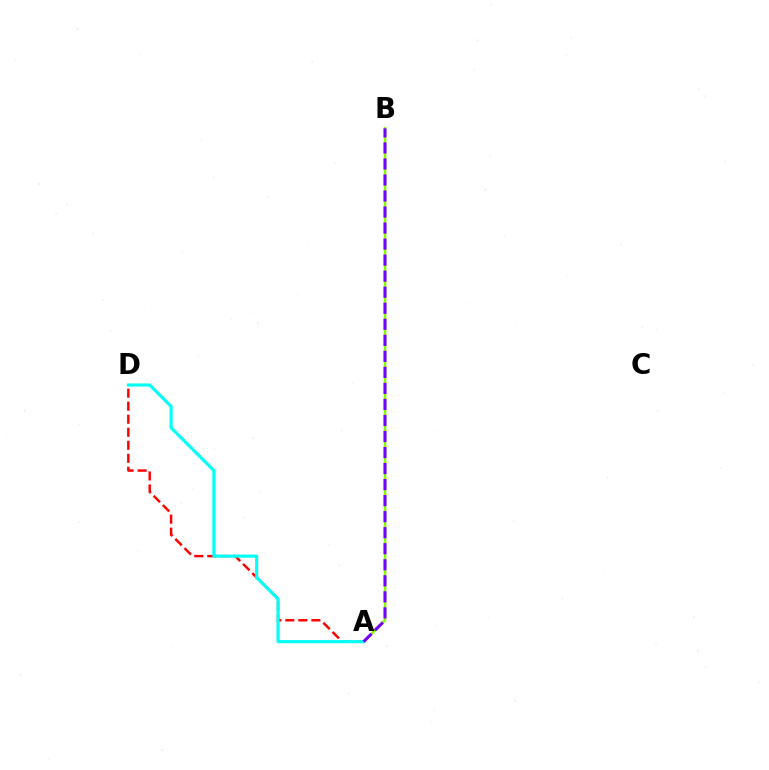{('A', 'D'): [{'color': '#ff0000', 'line_style': 'dashed', 'thickness': 1.77}, {'color': '#00fff6', 'line_style': 'solid', 'thickness': 2.26}], ('A', 'B'): [{'color': '#84ff00', 'line_style': 'solid', 'thickness': 1.83}, {'color': '#7200ff', 'line_style': 'dashed', 'thickness': 2.18}]}